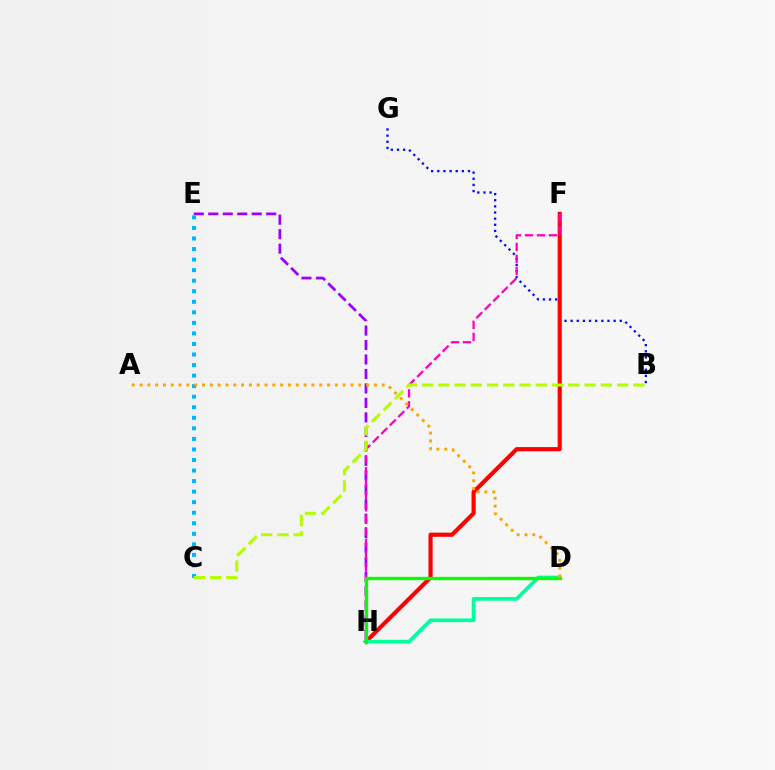{('B', 'G'): [{'color': '#0010ff', 'line_style': 'dotted', 'thickness': 1.67}], ('F', 'H'): [{'color': '#ff0000', 'line_style': 'solid', 'thickness': 2.98}, {'color': '#ff00bd', 'line_style': 'dashed', 'thickness': 1.63}], ('E', 'H'): [{'color': '#9b00ff', 'line_style': 'dashed', 'thickness': 1.97}], ('C', 'E'): [{'color': '#00b5ff', 'line_style': 'dotted', 'thickness': 2.87}], ('D', 'H'): [{'color': '#00ff9d', 'line_style': 'solid', 'thickness': 2.66}, {'color': '#08ff00', 'line_style': 'solid', 'thickness': 2.39}], ('A', 'D'): [{'color': '#ffa500', 'line_style': 'dotted', 'thickness': 2.12}], ('B', 'C'): [{'color': '#b3ff00', 'line_style': 'dashed', 'thickness': 2.21}]}